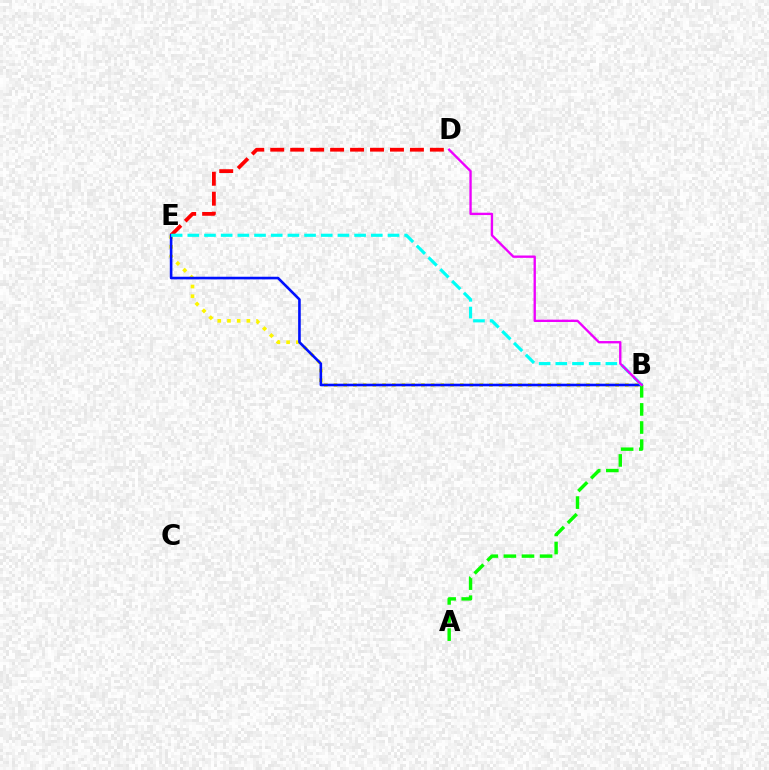{('D', 'E'): [{'color': '#ff0000', 'line_style': 'dashed', 'thickness': 2.71}], ('B', 'E'): [{'color': '#fcf500', 'line_style': 'dotted', 'thickness': 2.64}, {'color': '#0010ff', 'line_style': 'solid', 'thickness': 1.89}, {'color': '#00fff6', 'line_style': 'dashed', 'thickness': 2.27}], ('A', 'B'): [{'color': '#08ff00', 'line_style': 'dashed', 'thickness': 2.46}], ('B', 'D'): [{'color': '#ee00ff', 'line_style': 'solid', 'thickness': 1.69}]}